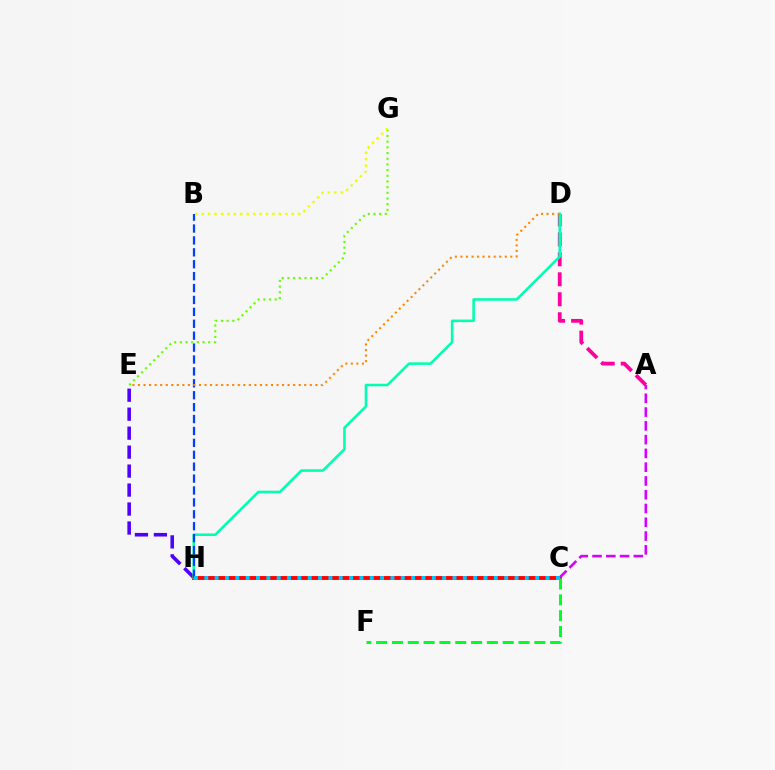{('E', 'G'): [{'color': '#66ff00', 'line_style': 'dotted', 'thickness': 1.54}], ('E', 'H'): [{'color': '#4f00ff', 'line_style': 'dashed', 'thickness': 2.58}], ('A', 'D'): [{'color': '#ff00a0', 'line_style': 'dashed', 'thickness': 2.71}], ('C', 'H'): [{'color': '#ff0000', 'line_style': 'solid', 'thickness': 2.79}, {'color': '#00c7ff', 'line_style': 'dotted', 'thickness': 2.81}], ('D', 'H'): [{'color': '#00ffaf', 'line_style': 'solid', 'thickness': 1.83}], ('B', 'H'): [{'color': '#003fff', 'line_style': 'dashed', 'thickness': 1.62}], ('B', 'G'): [{'color': '#eeff00', 'line_style': 'dotted', 'thickness': 1.75}], ('D', 'E'): [{'color': '#ff8800', 'line_style': 'dotted', 'thickness': 1.51}], ('A', 'C'): [{'color': '#d600ff', 'line_style': 'dashed', 'thickness': 1.87}], ('C', 'F'): [{'color': '#00ff27', 'line_style': 'dashed', 'thickness': 2.15}]}